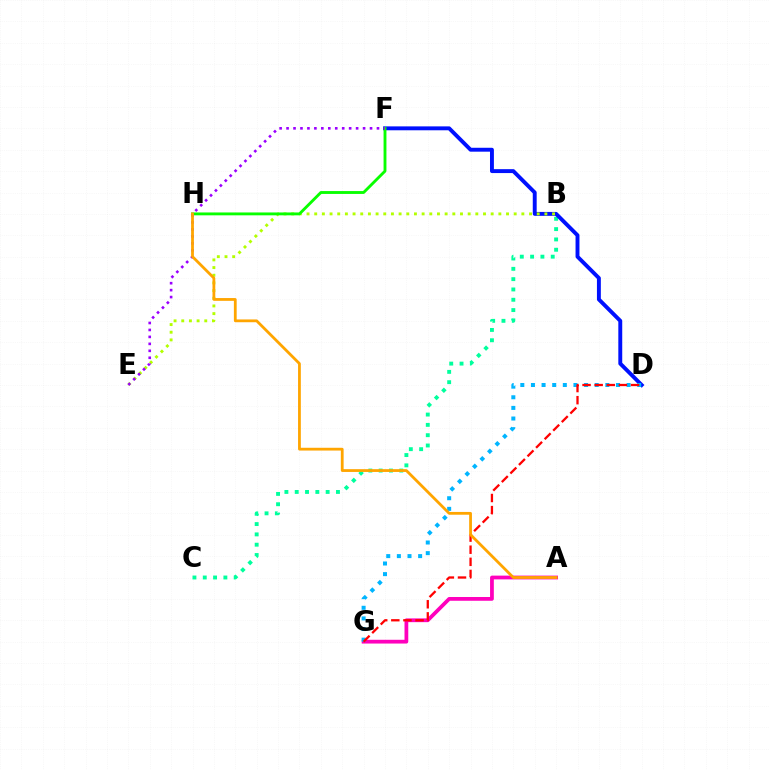{('B', 'C'): [{'color': '#00ff9d', 'line_style': 'dotted', 'thickness': 2.8}], ('A', 'G'): [{'color': '#ff00bd', 'line_style': 'solid', 'thickness': 2.71}], ('D', 'F'): [{'color': '#0010ff', 'line_style': 'solid', 'thickness': 2.81}], ('D', 'G'): [{'color': '#00b5ff', 'line_style': 'dotted', 'thickness': 2.89}, {'color': '#ff0000', 'line_style': 'dashed', 'thickness': 1.65}], ('B', 'E'): [{'color': '#b3ff00', 'line_style': 'dotted', 'thickness': 2.08}], ('F', 'H'): [{'color': '#08ff00', 'line_style': 'solid', 'thickness': 2.06}], ('E', 'F'): [{'color': '#9b00ff', 'line_style': 'dotted', 'thickness': 1.89}], ('A', 'H'): [{'color': '#ffa500', 'line_style': 'solid', 'thickness': 2.01}]}